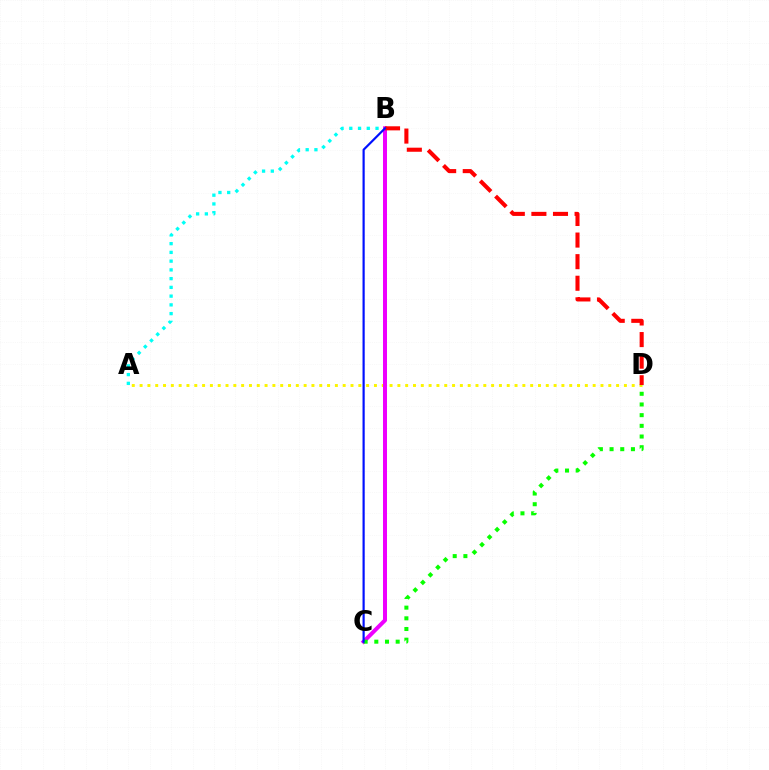{('A', 'D'): [{'color': '#fcf500', 'line_style': 'dotted', 'thickness': 2.12}], ('A', 'B'): [{'color': '#00fff6', 'line_style': 'dotted', 'thickness': 2.38}], ('B', 'C'): [{'color': '#ee00ff', 'line_style': 'solid', 'thickness': 2.88}, {'color': '#0010ff', 'line_style': 'solid', 'thickness': 1.57}], ('C', 'D'): [{'color': '#08ff00', 'line_style': 'dotted', 'thickness': 2.9}], ('B', 'D'): [{'color': '#ff0000', 'line_style': 'dashed', 'thickness': 2.93}]}